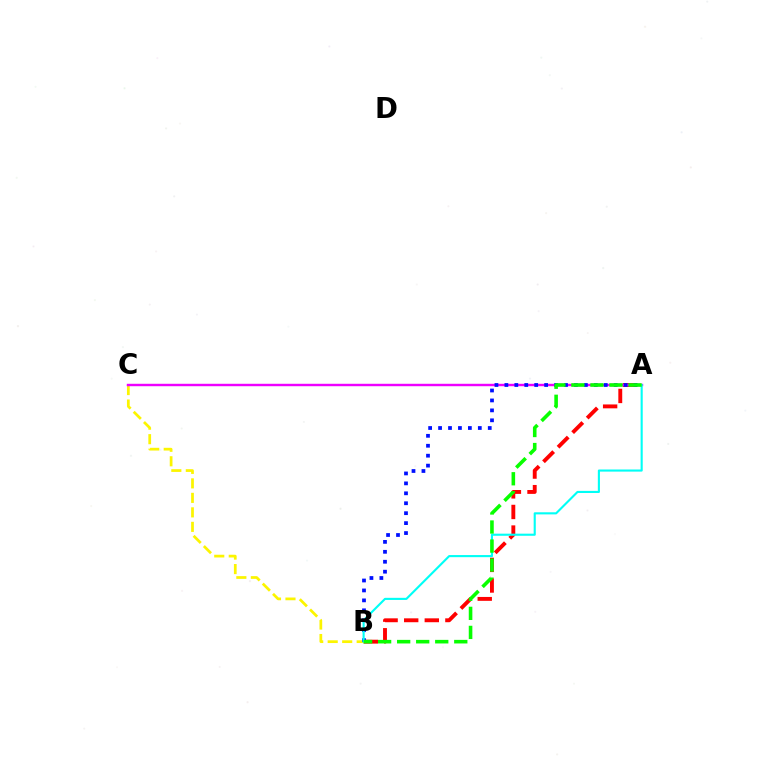{('A', 'B'): [{'color': '#ff0000', 'line_style': 'dashed', 'thickness': 2.8}, {'color': '#0010ff', 'line_style': 'dotted', 'thickness': 2.7}, {'color': '#00fff6', 'line_style': 'solid', 'thickness': 1.52}, {'color': '#08ff00', 'line_style': 'dashed', 'thickness': 2.59}], ('B', 'C'): [{'color': '#fcf500', 'line_style': 'dashed', 'thickness': 1.97}], ('A', 'C'): [{'color': '#ee00ff', 'line_style': 'solid', 'thickness': 1.75}]}